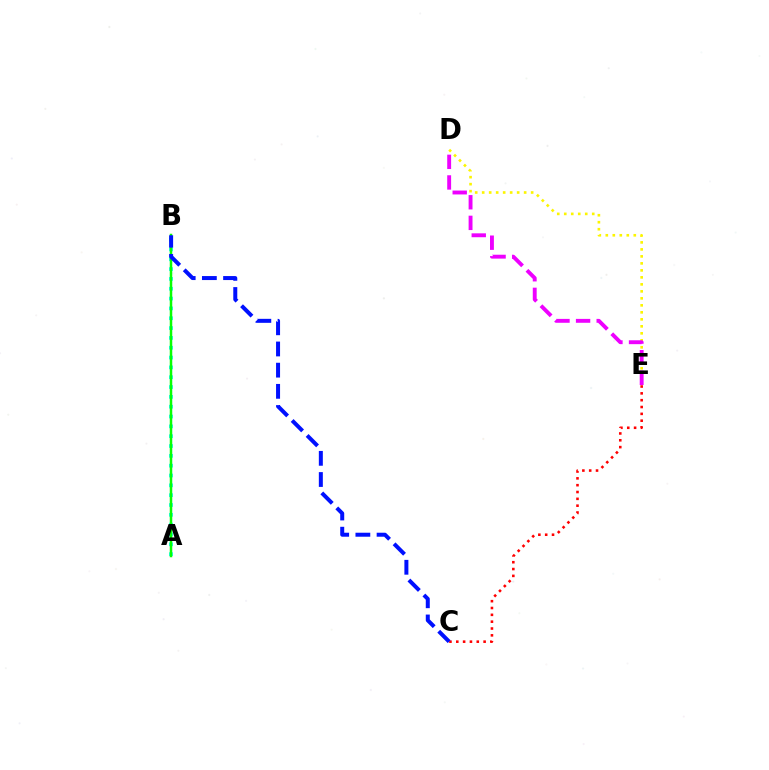{('D', 'E'): [{'color': '#fcf500', 'line_style': 'dotted', 'thickness': 1.9}, {'color': '#ee00ff', 'line_style': 'dashed', 'thickness': 2.8}], ('A', 'B'): [{'color': '#00fff6', 'line_style': 'dotted', 'thickness': 2.67}, {'color': '#08ff00', 'line_style': 'solid', 'thickness': 1.8}], ('C', 'E'): [{'color': '#ff0000', 'line_style': 'dotted', 'thickness': 1.86}], ('B', 'C'): [{'color': '#0010ff', 'line_style': 'dashed', 'thickness': 2.88}]}